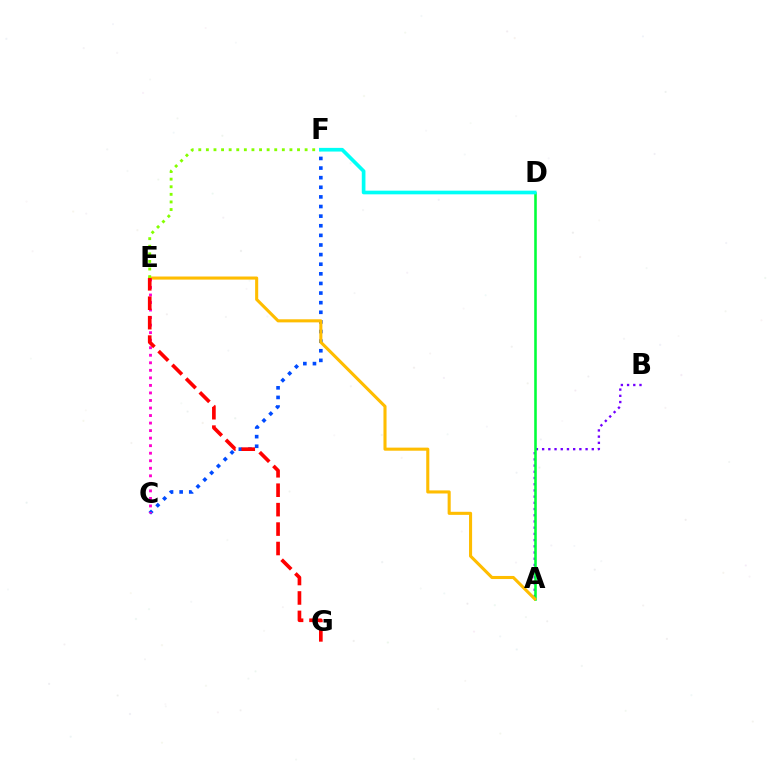{('A', 'B'): [{'color': '#7200ff', 'line_style': 'dotted', 'thickness': 1.69}], ('C', 'F'): [{'color': '#004bff', 'line_style': 'dotted', 'thickness': 2.61}], ('A', 'D'): [{'color': '#00ff39', 'line_style': 'solid', 'thickness': 1.86}], ('A', 'E'): [{'color': '#ffbd00', 'line_style': 'solid', 'thickness': 2.22}], ('E', 'F'): [{'color': '#84ff00', 'line_style': 'dotted', 'thickness': 2.06}], ('C', 'E'): [{'color': '#ff00cf', 'line_style': 'dotted', 'thickness': 2.05}], ('D', 'F'): [{'color': '#00fff6', 'line_style': 'solid', 'thickness': 2.64}], ('E', 'G'): [{'color': '#ff0000', 'line_style': 'dashed', 'thickness': 2.64}]}